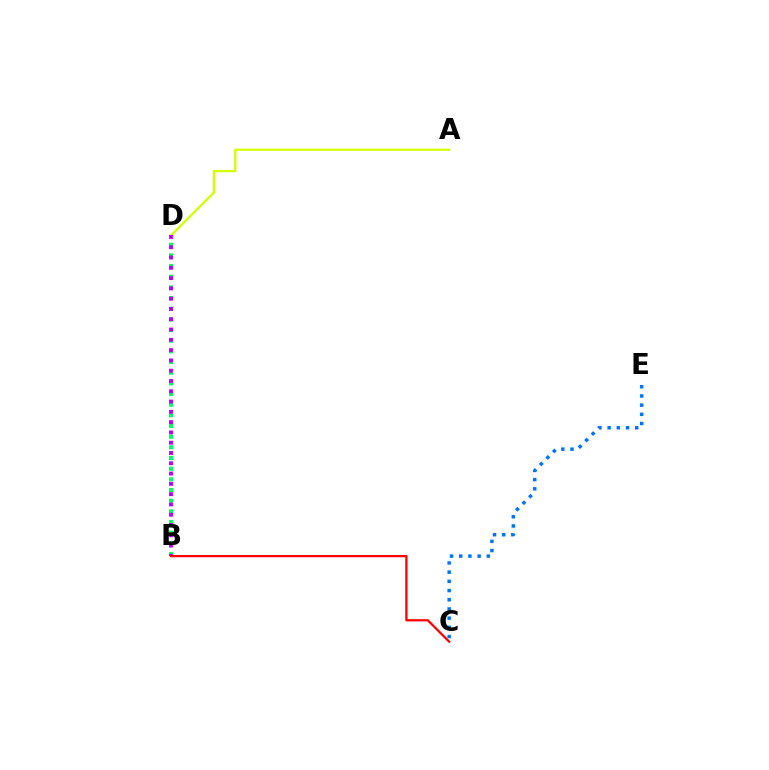{('B', 'D'): [{'color': '#00ff5c', 'line_style': 'dotted', 'thickness': 2.9}, {'color': '#b900ff', 'line_style': 'dotted', 'thickness': 2.8}], ('C', 'E'): [{'color': '#0074ff', 'line_style': 'dotted', 'thickness': 2.5}], ('A', 'D'): [{'color': '#d1ff00', 'line_style': 'solid', 'thickness': 1.64}], ('B', 'C'): [{'color': '#ff0000', 'line_style': 'solid', 'thickness': 1.63}]}